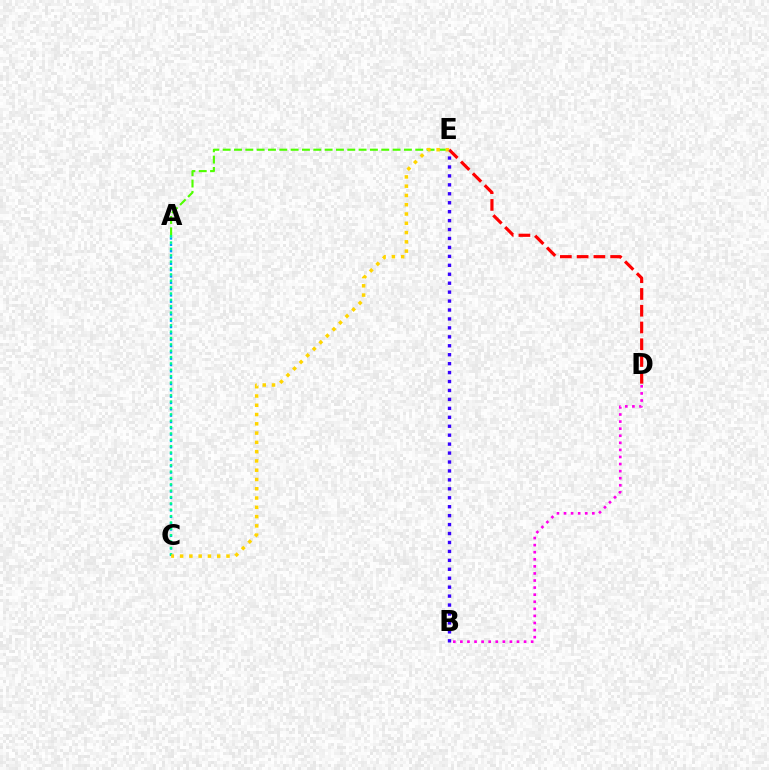{('A', 'E'): [{'color': '#4fff00', 'line_style': 'dashed', 'thickness': 1.54}], ('D', 'E'): [{'color': '#ff0000', 'line_style': 'dashed', 'thickness': 2.28}], ('A', 'C'): [{'color': '#009eff', 'line_style': 'dotted', 'thickness': 1.72}, {'color': '#00ff86', 'line_style': 'dotted', 'thickness': 1.73}], ('B', 'D'): [{'color': '#ff00ed', 'line_style': 'dotted', 'thickness': 1.92}], ('C', 'E'): [{'color': '#ffd500', 'line_style': 'dotted', 'thickness': 2.52}], ('B', 'E'): [{'color': '#3700ff', 'line_style': 'dotted', 'thickness': 2.43}]}